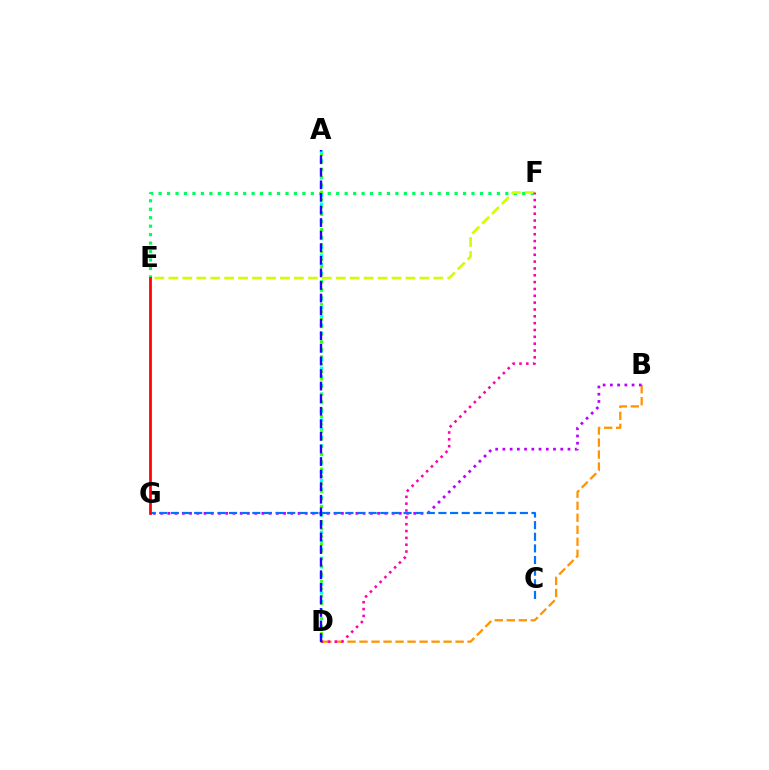{('E', 'F'): [{'color': '#00ff5c', 'line_style': 'dotted', 'thickness': 2.3}, {'color': '#d1ff00', 'line_style': 'dashed', 'thickness': 1.89}], ('B', 'D'): [{'color': '#ff9400', 'line_style': 'dashed', 'thickness': 1.63}], ('A', 'D'): [{'color': '#00fff6', 'line_style': 'dotted', 'thickness': 2.35}, {'color': '#3dff00', 'line_style': 'dotted', 'thickness': 2.03}, {'color': '#2500ff', 'line_style': 'dashed', 'thickness': 1.71}], ('B', 'G'): [{'color': '#b900ff', 'line_style': 'dotted', 'thickness': 1.97}], ('D', 'F'): [{'color': '#ff00ac', 'line_style': 'dotted', 'thickness': 1.86}], ('C', 'G'): [{'color': '#0074ff', 'line_style': 'dashed', 'thickness': 1.58}], ('E', 'G'): [{'color': '#ff0000', 'line_style': 'solid', 'thickness': 1.97}]}